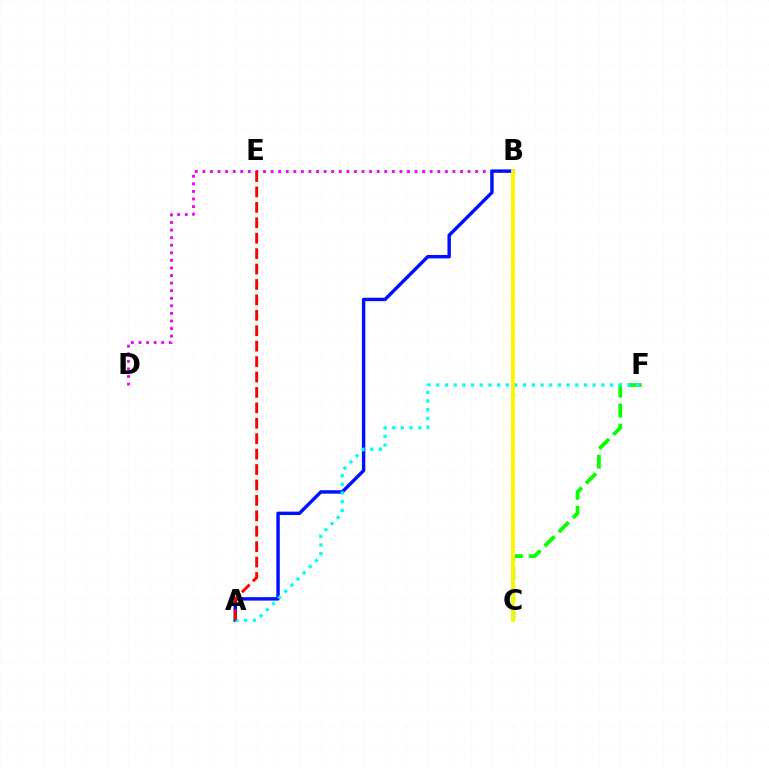{('C', 'F'): [{'color': '#08ff00', 'line_style': 'dashed', 'thickness': 2.72}], ('B', 'D'): [{'color': '#ee00ff', 'line_style': 'dotted', 'thickness': 2.06}], ('A', 'B'): [{'color': '#0010ff', 'line_style': 'solid', 'thickness': 2.46}], ('A', 'F'): [{'color': '#00fff6', 'line_style': 'dotted', 'thickness': 2.36}], ('B', 'C'): [{'color': '#fcf500', 'line_style': 'solid', 'thickness': 2.74}], ('A', 'E'): [{'color': '#ff0000', 'line_style': 'dashed', 'thickness': 2.1}]}